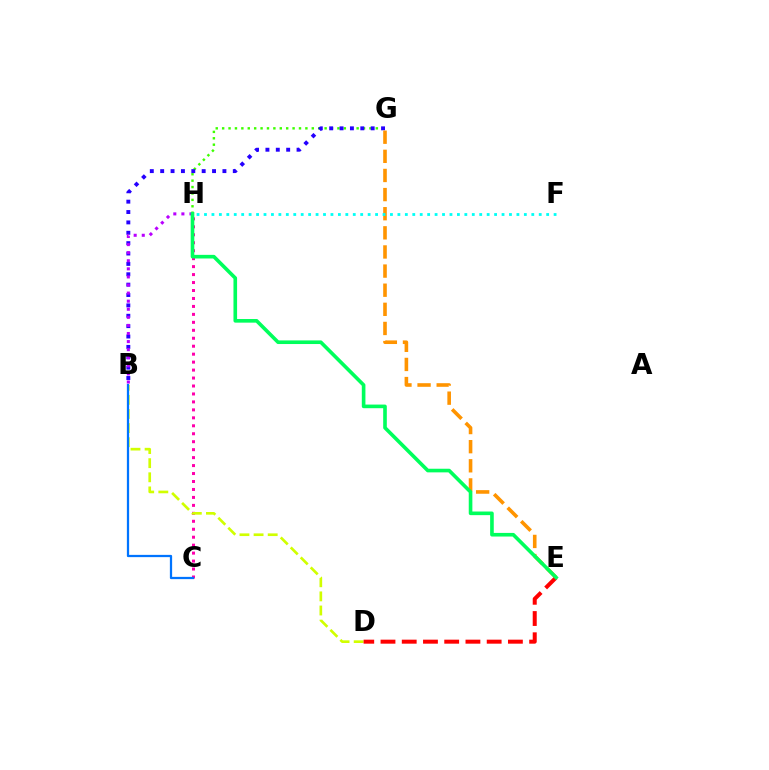{('G', 'H'): [{'color': '#3dff00', 'line_style': 'dotted', 'thickness': 1.74}], ('B', 'G'): [{'color': '#2500ff', 'line_style': 'dotted', 'thickness': 2.82}], ('C', 'H'): [{'color': '#ff00ac', 'line_style': 'dotted', 'thickness': 2.16}], ('E', 'G'): [{'color': '#ff9400', 'line_style': 'dashed', 'thickness': 2.6}], ('B', 'D'): [{'color': '#d1ff00', 'line_style': 'dashed', 'thickness': 1.92}], ('B', 'C'): [{'color': '#0074ff', 'line_style': 'solid', 'thickness': 1.62}], ('B', 'H'): [{'color': '#b900ff', 'line_style': 'dotted', 'thickness': 2.2}], ('D', 'E'): [{'color': '#ff0000', 'line_style': 'dashed', 'thickness': 2.88}], ('E', 'H'): [{'color': '#00ff5c', 'line_style': 'solid', 'thickness': 2.61}], ('F', 'H'): [{'color': '#00fff6', 'line_style': 'dotted', 'thickness': 2.02}]}